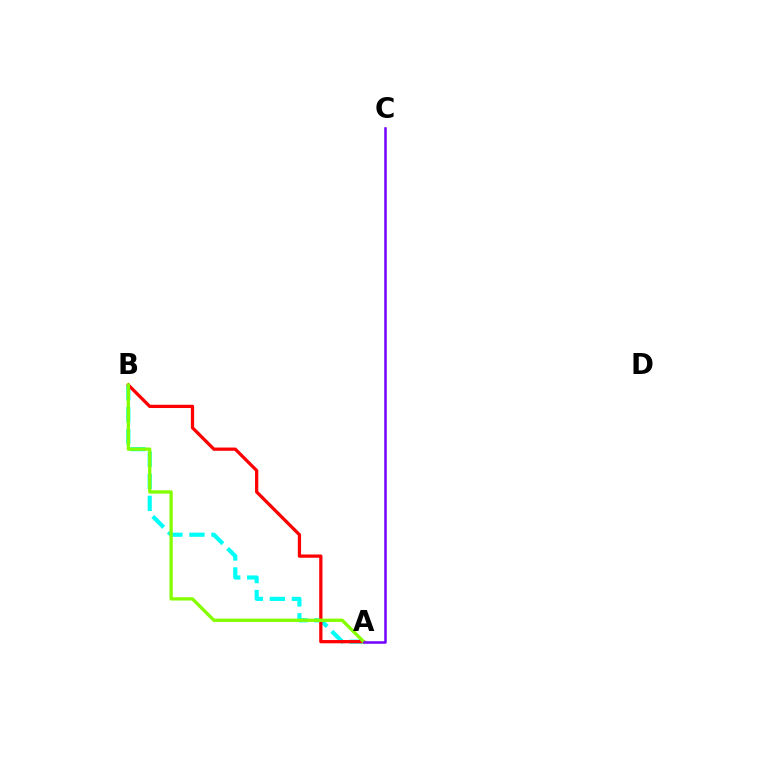{('A', 'B'): [{'color': '#00fff6', 'line_style': 'dashed', 'thickness': 2.99}, {'color': '#ff0000', 'line_style': 'solid', 'thickness': 2.35}, {'color': '#84ff00', 'line_style': 'solid', 'thickness': 2.37}], ('A', 'C'): [{'color': '#7200ff', 'line_style': 'solid', 'thickness': 1.81}]}